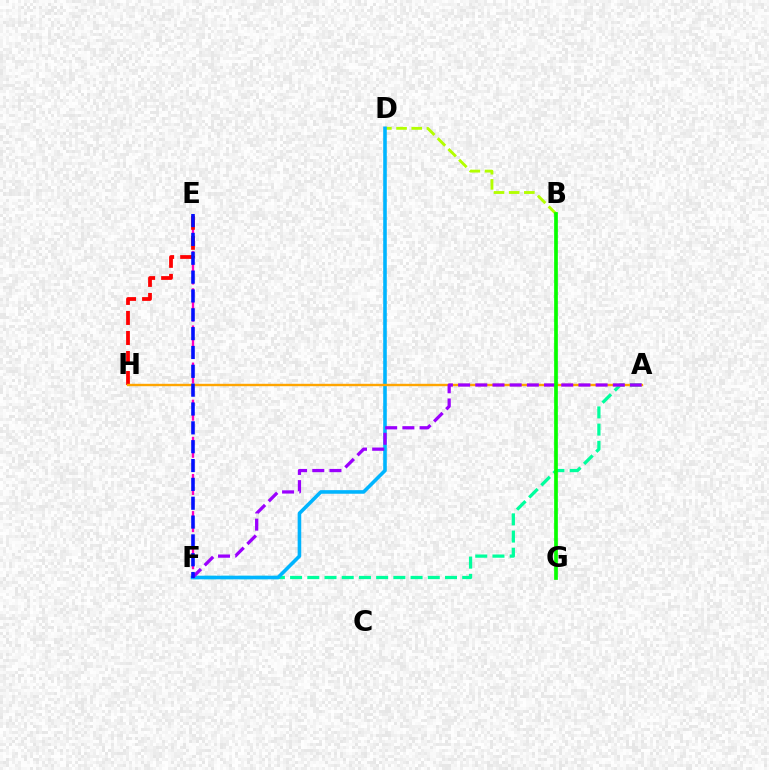{('E', 'F'): [{'color': '#ff00bd', 'line_style': 'dashed', 'thickness': 1.68}, {'color': '#0010ff', 'line_style': 'dashed', 'thickness': 2.56}], ('E', 'H'): [{'color': '#ff0000', 'line_style': 'dashed', 'thickness': 2.72}], ('B', 'D'): [{'color': '#b3ff00', 'line_style': 'dashed', 'thickness': 2.06}], ('A', 'F'): [{'color': '#00ff9d', 'line_style': 'dashed', 'thickness': 2.34}, {'color': '#9b00ff', 'line_style': 'dashed', 'thickness': 2.34}], ('D', 'F'): [{'color': '#00b5ff', 'line_style': 'solid', 'thickness': 2.58}], ('A', 'H'): [{'color': '#ffa500', 'line_style': 'solid', 'thickness': 1.73}], ('B', 'G'): [{'color': '#08ff00', 'line_style': 'solid', 'thickness': 2.66}]}